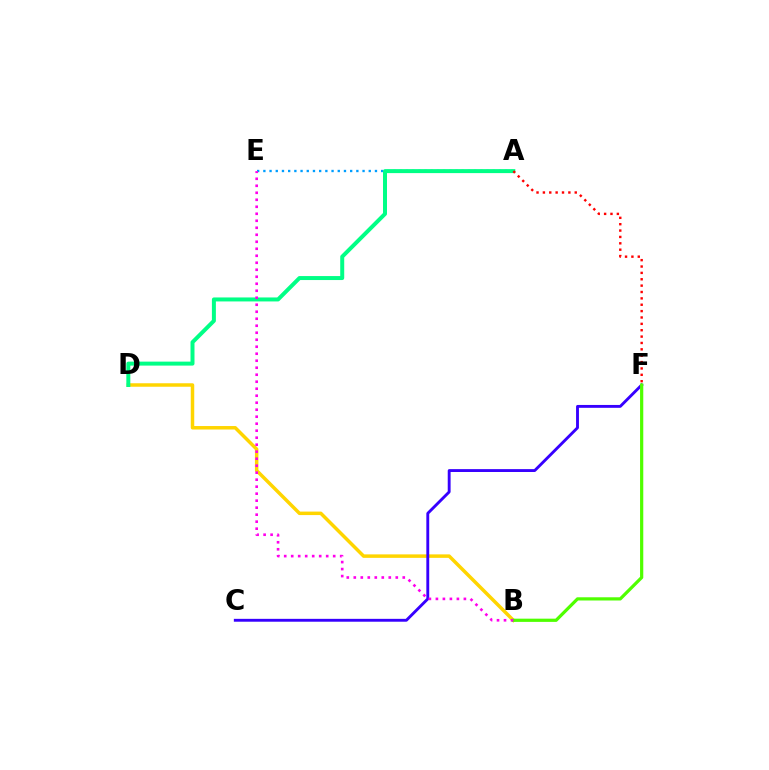{('B', 'D'): [{'color': '#ffd500', 'line_style': 'solid', 'thickness': 2.51}], ('A', 'E'): [{'color': '#009eff', 'line_style': 'dotted', 'thickness': 1.68}], ('A', 'D'): [{'color': '#00ff86', 'line_style': 'solid', 'thickness': 2.87}], ('C', 'F'): [{'color': '#3700ff', 'line_style': 'solid', 'thickness': 2.07}], ('B', 'F'): [{'color': '#4fff00', 'line_style': 'solid', 'thickness': 2.32}], ('A', 'F'): [{'color': '#ff0000', 'line_style': 'dotted', 'thickness': 1.73}], ('B', 'E'): [{'color': '#ff00ed', 'line_style': 'dotted', 'thickness': 1.9}]}